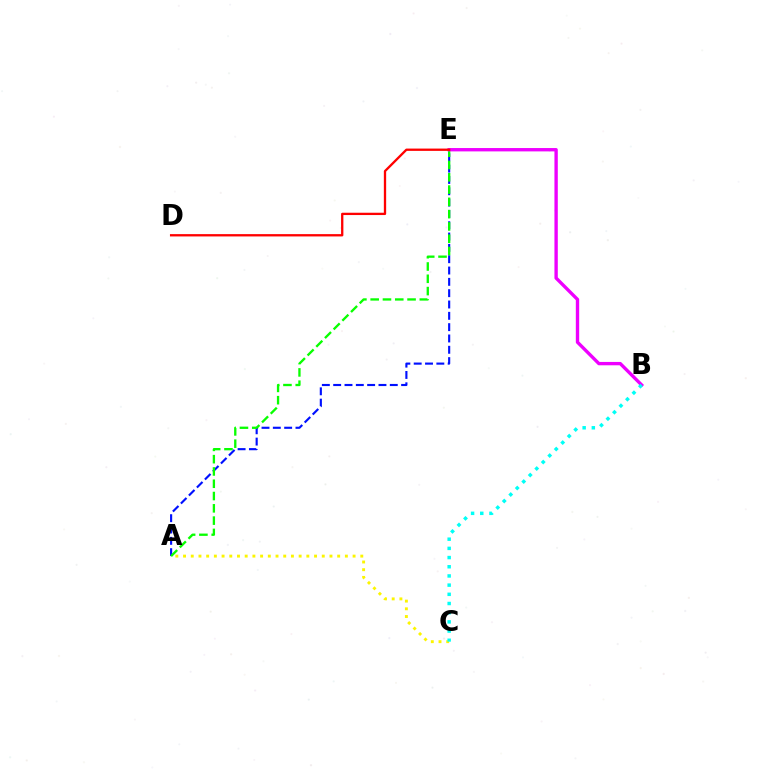{('A', 'E'): [{'color': '#0010ff', 'line_style': 'dashed', 'thickness': 1.54}, {'color': '#08ff00', 'line_style': 'dashed', 'thickness': 1.67}], ('B', 'E'): [{'color': '#ee00ff', 'line_style': 'solid', 'thickness': 2.42}], ('D', 'E'): [{'color': '#ff0000', 'line_style': 'solid', 'thickness': 1.67}], ('A', 'C'): [{'color': '#fcf500', 'line_style': 'dotted', 'thickness': 2.09}], ('B', 'C'): [{'color': '#00fff6', 'line_style': 'dotted', 'thickness': 2.5}]}